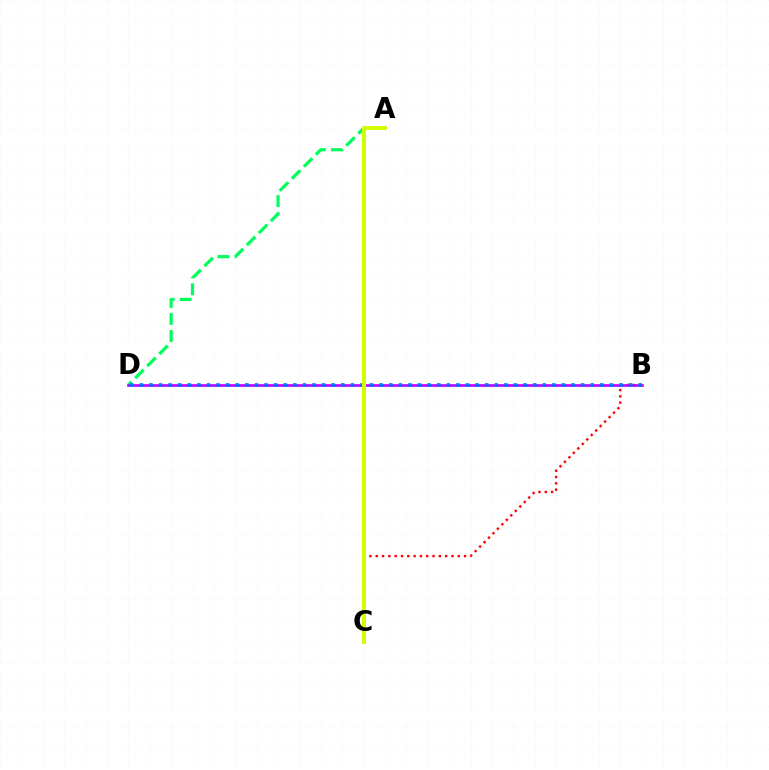{('A', 'D'): [{'color': '#00ff5c', 'line_style': 'dashed', 'thickness': 2.31}], ('B', 'C'): [{'color': '#ff0000', 'line_style': 'dotted', 'thickness': 1.71}], ('B', 'D'): [{'color': '#b900ff', 'line_style': 'solid', 'thickness': 1.88}, {'color': '#0074ff', 'line_style': 'dotted', 'thickness': 2.61}], ('A', 'C'): [{'color': '#d1ff00', 'line_style': 'solid', 'thickness': 2.86}]}